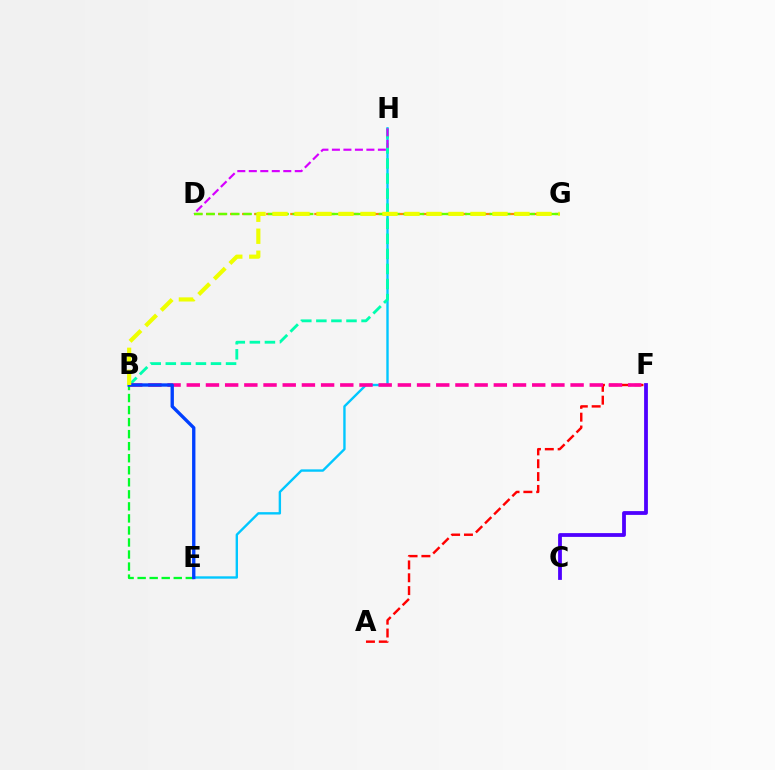{('E', 'H'): [{'color': '#00c7ff', 'line_style': 'solid', 'thickness': 1.71}], ('D', 'G'): [{'color': '#ff8800', 'line_style': 'dashed', 'thickness': 1.63}, {'color': '#66ff00', 'line_style': 'dashed', 'thickness': 1.67}], ('B', 'H'): [{'color': '#00ffaf', 'line_style': 'dashed', 'thickness': 2.05}], ('D', 'H'): [{'color': '#d600ff', 'line_style': 'dashed', 'thickness': 1.56}], ('C', 'F'): [{'color': '#4f00ff', 'line_style': 'solid', 'thickness': 2.73}], ('B', 'E'): [{'color': '#00ff27', 'line_style': 'dashed', 'thickness': 1.64}, {'color': '#003fff', 'line_style': 'solid', 'thickness': 2.41}], ('A', 'F'): [{'color': '#ff0000', 'line_style': 'dashed', 'thickness': 1.74}], ('B', 'F'): [{'color': '#ff00a0', 'line_style': 'dashed', 'thickness': 2.61}], ('B', 'G'): [{'color': '#eeff00', 'line_style': 'dashed', 'thickness': 2.99}]}